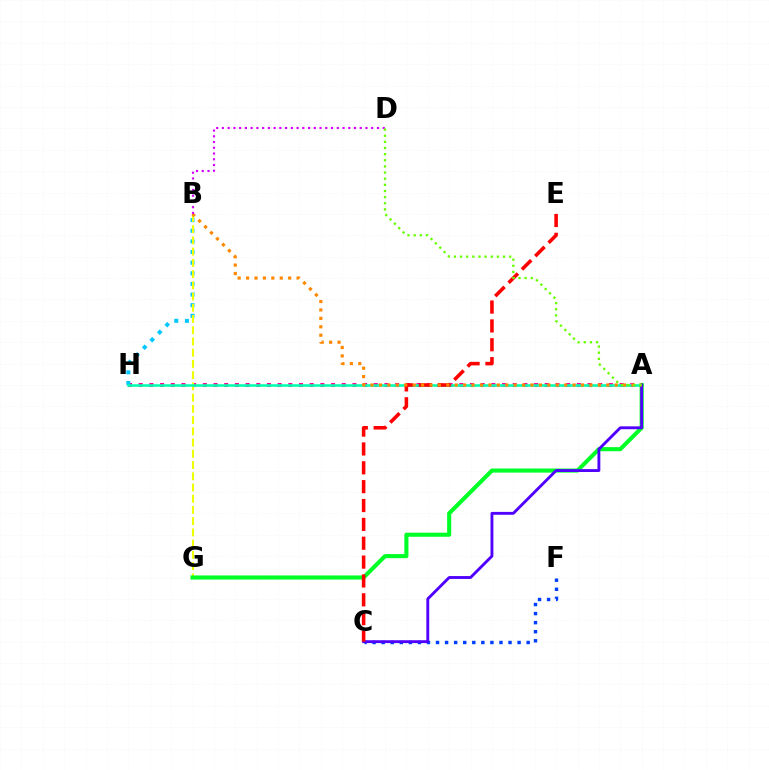{('A', 'H'): [{'color': '#ff00a0', 'line_style': 'dotted', 'thickness': 2.9}, {'color': '#00ffaf', 'line_style': 'solid', 'thickness': 1.85}], ('B', 'H'): [{'color': '#00c7ff', 'line_style': 'dotted', 'thickness': 2.89}], ('C', 'F'): [{'color': '#003fff', 'line_style': 'dotted', 'thickness': 2.46}], ('B', 'G'): [{'color': '#eeff00', 'line_style': 'dashed', 'thickness': 1.53}], ('A', 'G'): [{'color': '#00ff27', 'line_style': 'solid', 'thickness': 2.95}], ('A', 'C'): [{'color': '#4f00ff', 'line_style': 'solid', 'thickness': 2.06}], ('C', 'E'): [{'color': '#ff0000', 'line_style': 'dashed', 'thickness': 2.56}], ('A', 'B'): [{'color': '#ff8800', 'line_style': 'dotted', 'thickness': 2.29}], ('B', 'D'): [{'color': '#d600ff', 'line_style': 'dotted', 'thickness': 1.56}], ('A', 'D'): [{'color': '#66ff00', 'line_style': 'dotted', 'thickness': 1.67}]}